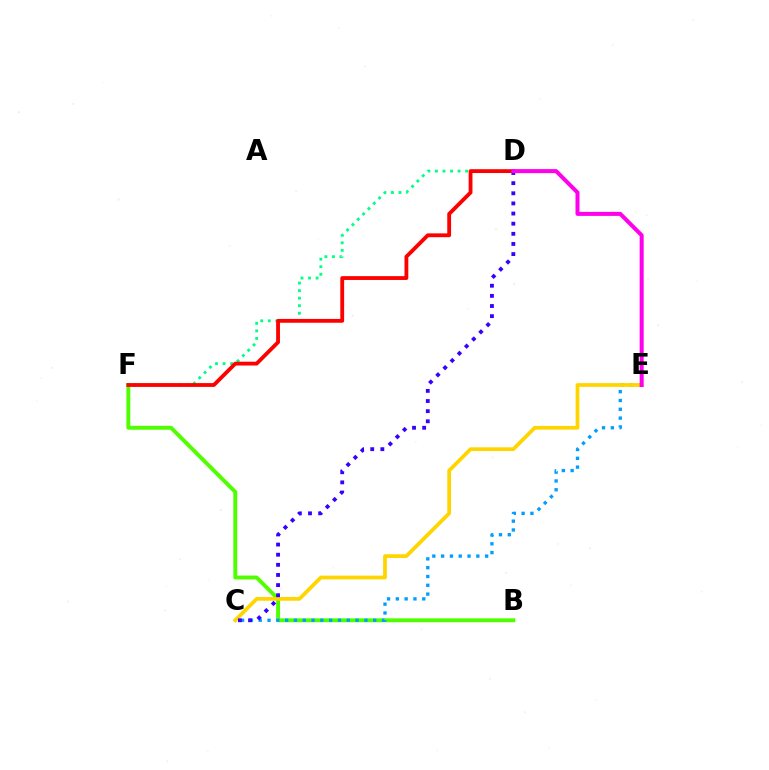{('D', 'F'): [{'color': '#00ff86', 'line_style': 'dotted', 'thickness': 2.05}, {'color': '#ff0000', 'line_style': 'solid', 'thickness': 2.75}], ('B', 'F'): [{'color': '#4fff00', 'line_style': 'solid', 'thickness': 2.81}], ('C', 'E'): [{'color': '#009eff', 'line_style': 'dotted', 'thickness': 2.39}, {'color': '#ffd500', 'line_style': 'solid', 'thickness': 2.69}], ('C', 'D'): [{'color': '#3700ff', 'line_style': 'dotted', 'thickness': 2.75}], ('D', 'E'): [{'color': '#ff00ed', 'line_style': 'solid', 'thickness': 2.89}]}